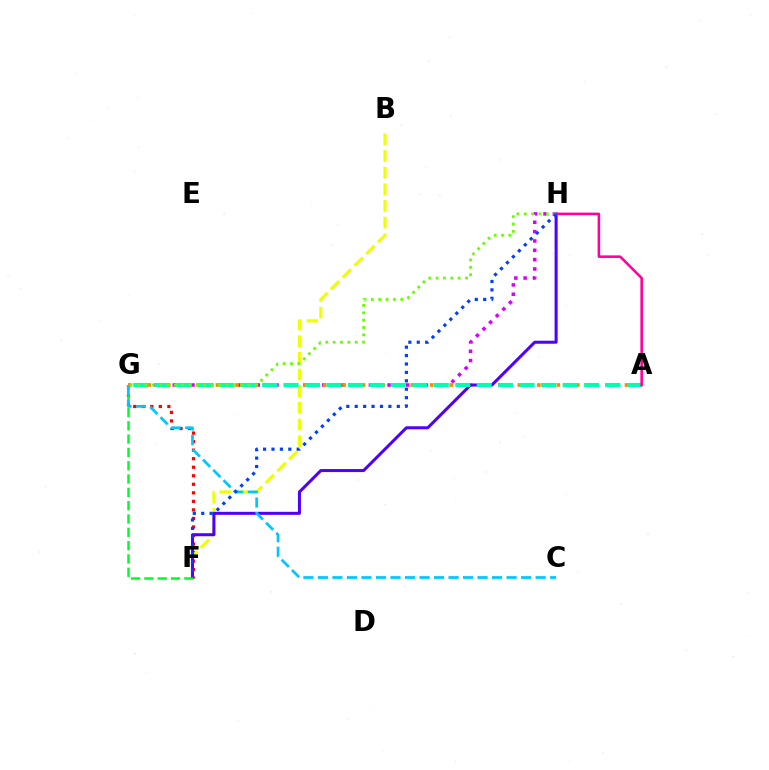{('F', 'G'): [{'color': '#ff0000', 'line_style': 'dotted', 'thickness': 2.32}, {'color': '#00ff27', 'line_style': 'dashed', 'thickness': 1.81}], ('G', 'H'): [{'color': '#d600ff', 'line_style': 'dotted', 'thickness': 2.54}, {'color': '#66ff00', 'line_style': 'dotted', 'thickness': 2.0}], ('A', 'G'): [{'color': '#ff8800', 'line_style': 'dotted', 'thickness': 2.65}, {'color': '#00ffaf', 'line_style': 'dashed', 'thickness': 2.92}], ('B', 'F'): [{'color': '#eeff00', 'line_style': 'dashed', 'thickness': 2.26}], ('F', 'H'): [{'color': '#4f00ff', 'line_style': 'solid', 'thickness': 2.18}, {'color': '#003fff', 'line_style': 'dotted', 'thickness': 2.29}], ('A', 'H'): [{'color': '#ff00a0', 'line_style': 'solid', 'thickness': 1.86}], ('C', 'G'): [{'color': '#00c7ff', 'line_style': 'dashed', 'thickness': 1.97}]}